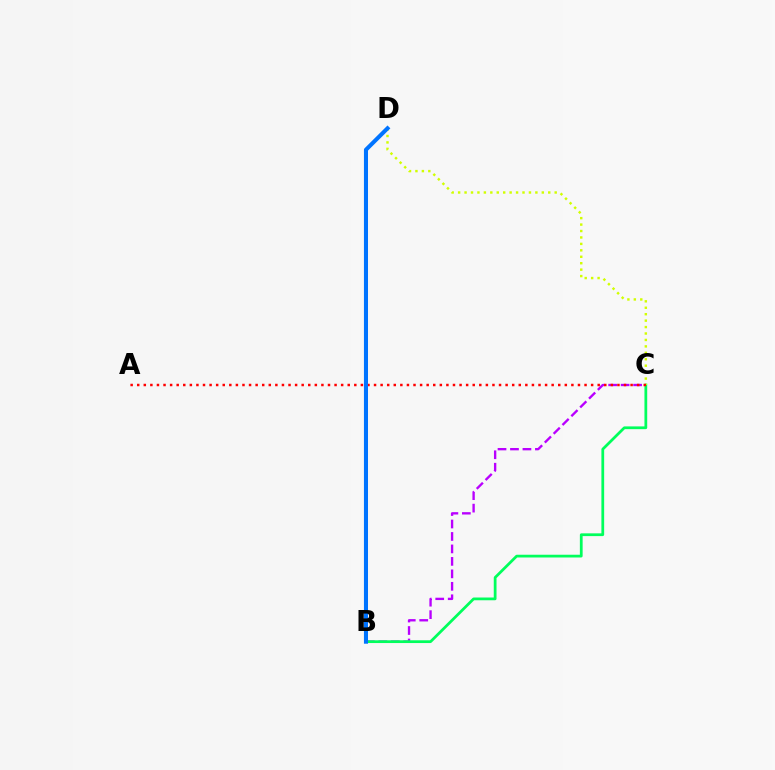{('B', 'C'): [{'color': '#b900ff', 'line_style': 'dashed', 'thickness': 1.69}, {'color': '#00ff5c', 'line_style': 'solid', 'thickness': 1.98}], ('C', 'D'): [{'color': '#d1ff00', 'line_style': 'dotted', 'thickness': 1.75}], ('A', 'C'): [{'color': '#ff0000', 'line_style': 'dotted', 'thickness': 1.79}], ('B', 'D'): [{'color': '#0074ff', 'line_style': 'solid', 'thickness': 2.93}]}